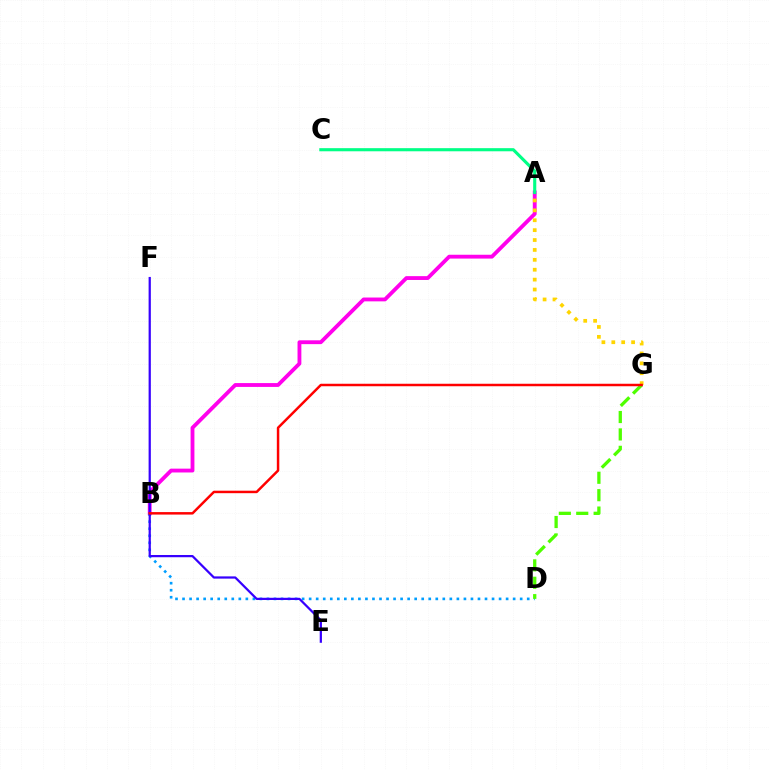{('A', 'B'): [{'color': '#ff00ed', 'line_style': 'solid', 'thickness': 2.76}], ('A', 'C'): [{'color': '#00ff86', 'line_style': 'solid', 'thickness': 2.24}], ('B', 'D'): [{'color': '#009eff', 'line_style': 'dotted', 'thickness': 1.91}], ('A', 'G'): [{'color': '#ffd500', 'line_style': 'dotted', 'thickness': 2.69}], ('D', 'G'): [{'color': '#4fff00', 'line_style': 'dashed', 'thickness': 2.36}], ('E', 'F'): [{'color': '#3700ff', 'line_style': 'solid', 'thickness': 1.61}], ('B', 'G'): [{'color': '#ff0000', 'line_style': 'solid', 'thickness': 1.79}]}